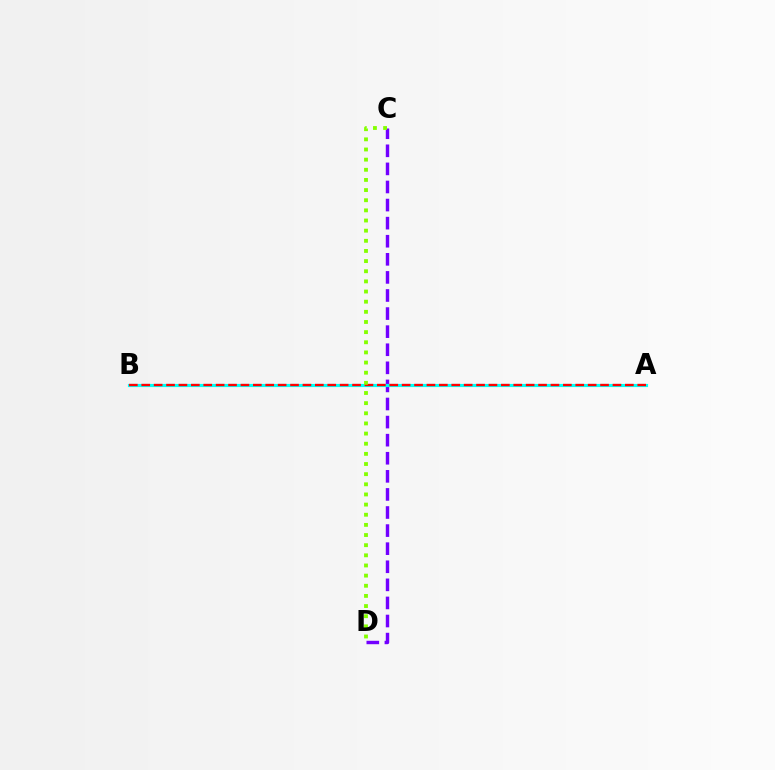{('C', 'D'): [{'color': '#7200ff', 'line_style': 'dashed', 'thickness': 2.46}, {'color': '#84ff00', 'line_style': 'dotted', 'thickness': 2.76}], ('A', 'B'): [{'color': '#00fff6', 'line_style': 'solid', 'thickness': 2.27}, {'color': '#ff0000', 'line_style': 'dashed', 'thickness': 1.68}]}